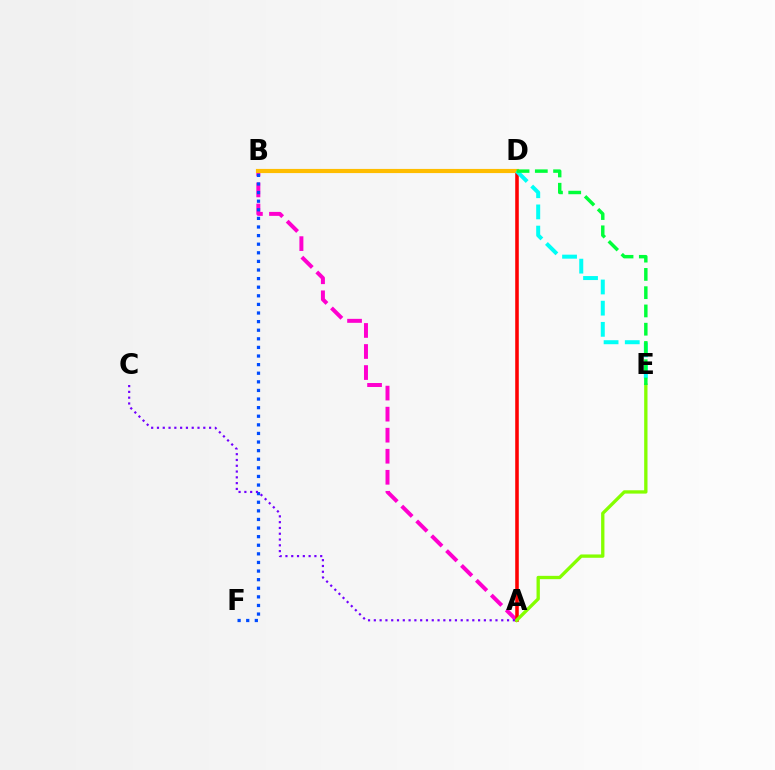{('A', 'B'): [{'color': '#ff00cf', 'line_style': 'dashed', 'thickness': 2.86}], ('A', 'D'): [{'color': '#ff0000', 'line_style': 'solid', 'thickness': 2.57}], ('B', 'D'): [{'color': '#ffbd00', 'line_style': 'solid', 'thickness': 2.99}], ('B', 'F'): [{'color': '#004bff', 'line_style': 'dotted', 'thickness': 2.34}], ('A', 'E'): [{'color': '#84ff00', 'line_style': 'solid', 'thickness': 2.39}], ('D', 'E'): [{'color': '#00fff6', 'line_style': 'dashed', 'thickness': 2.88}, {'color': '#00ff39', 'line_style': 'dashed', 'thickness': 2.48}], ('A', 'C'): [{'color': '#7200ff', 'line_style': 'dotted', 'thickness': 1.57}]}